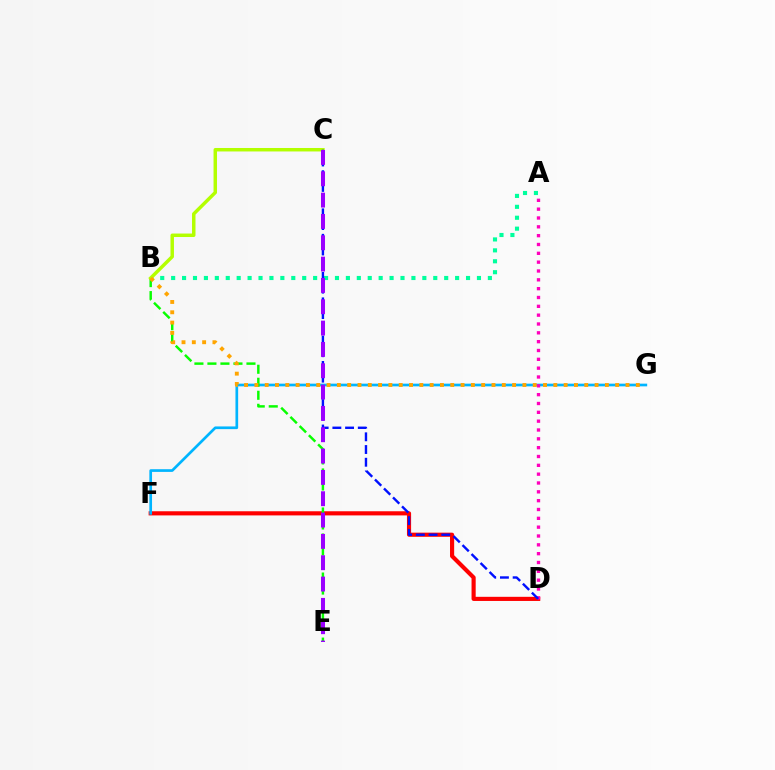{('D', 'F'): [{'color': '#ff0000', 'line_style': 'solid', 'thickness': 2.98}], ('F', 'G'): [{'color': '#00b5ff', 'line_style': 'solid', 'thickness': 1.94}], ('B', 'E'): [{'color': '#08ff00', 'line_style': 'dashed', 'thickness': 1.77}], ('A', 'D'): [{'color': '#ff00bd', 'line_style': 'dotted', 'thickness': 2.4}], ('A', 'B'): [{'color': '#00ff9d', 'line_style': 'dotted', 'thickness': 2.97}], ('B', 'C'): [{'color': '#b3ff00', 'line_style': 'solid', 'thickness': 2.5}], ('C', 'D'): [{'color': '#0010ff', 'line_style': 'dashed', 'thickness': 1.73}], ('C', 'E'): [{'color': '#9b00ff', 'line_style': 'dashed', 'thickness': 2.9}], ('B', 'G'): [{'color': '#ffa500', 'line_style': 'dotted', 'thickness': 2.8}]}